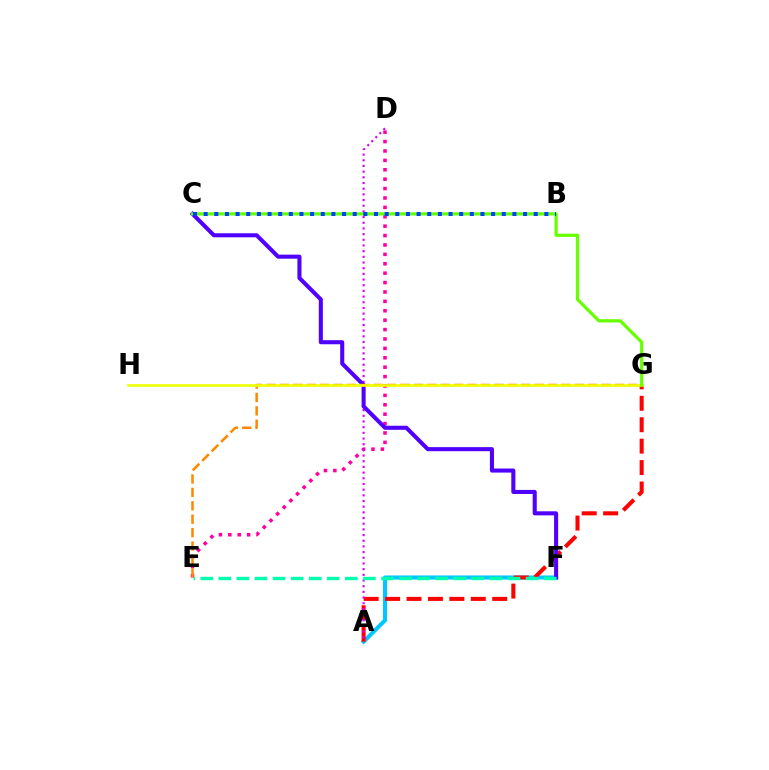{('D', 'E'): [{'color': '#ff00a0', 'line_style': 'dotted', 'thickness': 2.55}], ('A', 'F'): [{'color': '#00c7ff', 'line_style': 'solid', 'thickness': 2.91}], ('B', 'C'): [{'color': '#00ff27', 'line_style': 'dashed', 'thickness': 1.53}, {'color': '#003fff', 'line_style': 'dotted', 'thickness': 2.89}], ('A', 'G'): [{'color': '#ff0000', 'line_style': 'dashed', 'thickness': 2.91}], ('A', 'D'): [{'color': '#d600ff', 'line_style': 'dotted', 'thickness': 1.54}], ('C', 'F'): [{'color': '#4f00ff', 'line_style': 'solid', 'thickness': 2.92}], ('E', 'G'): [{'color': '#ff8800', 'line_style': 'dashed', 'thickness': 1.82}], ('E', 'F'): [{'color': '#00ffaf', 'line_style': 'dashed', 'thickness': 2.46}], ('G', 'H'): [{'color': '#eeff00', 'line_style': 'solid', 'thickness': 1.87}], ('C', 'G'): [{'color': '#66ff00', 'line_style': 'solid', 'thickness': 2.31}]}